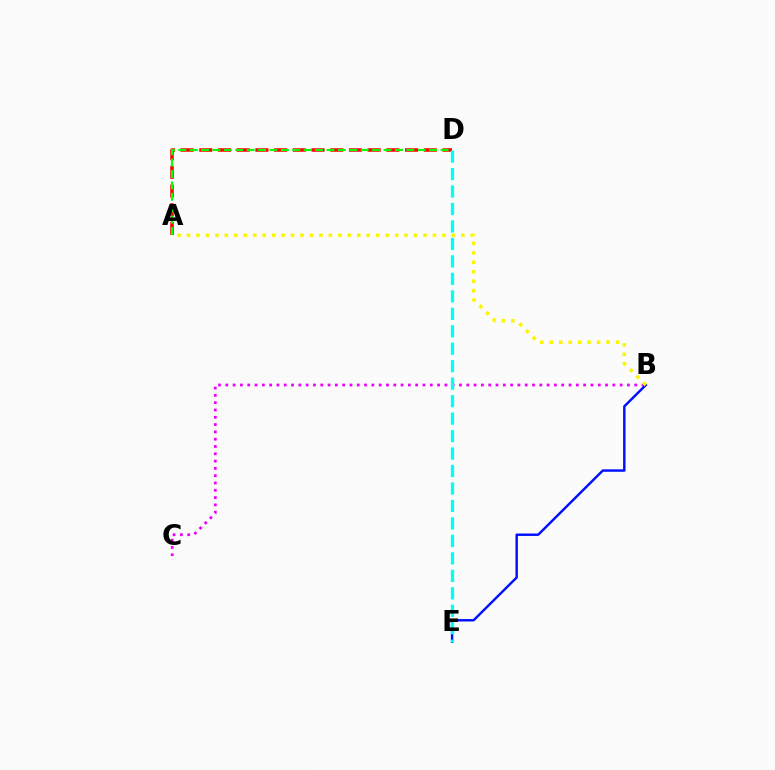{('A', 'D'): [{'color': '#ff0000', 'line_style': 'dashed', 'thickness': 2.54}, {'color': '#08ff00', 'line_style': 'dashed', 'thickness': 1.55}], ('B', 'C'): [{'color': '#ee00ff', 'line_style': 'dotted', 'thickness': 1.98}], ('B', 'E'): [{'color': '#0010ff', 'line_style': 'solid', 'thickness': 1.75}], ('A', 'B'): [{'color': '#fcf500', 'line_style': 'dotted', 'thickness': 2.57}], ('D', 'E'): [{'color': '#00fff6', 'line_style': 'dashed', 'thickness': 2.37}]}